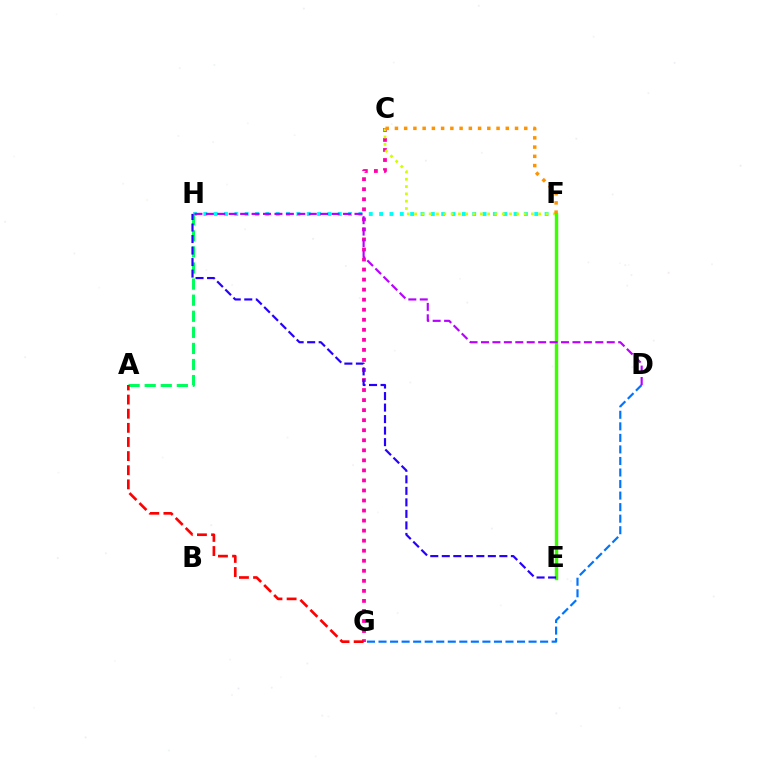{('D', 'G'): [{'color': '#0074ff', 'line_style': 'dashed', 'thickness': 1.57}], ('C', 'G'): [{'color': '#ff00ac', 'line_style': 'dotted', 'thickness': 2.73}], ('F', 'H'): [{'color': '#00fff6', 'line_style': 'dotted', 'thickness': 2.81}], ('C', 'F'): [{'color': '#d1ff00', 'line_style': 'dotted', 'thickness': 1.98}, {'color': '#ff9400', 'line_style': 'dotted', 'thickness': 2.51}], ('A', 'H'): [{'color': '#00ff5c', 'line_style': 'dashed', 'thickness': 2.18}], ('E', 'F'): [{'color': '#3dff00', 'line_style': 'solid', 'thickness': 2.46}], ('A', 'G'): [{'color': '#ff0000', 'line_style': 'dashed', 'thickness': 1.92}], ('D', 'H'): [{'color': '#b900ff', 'line_style': 'dashed', 'thickness': 1.55}], ('E', 'H'): [{'color': '#2500ff', 'line_style': 'dashed', 'thickness': 1.56}]}